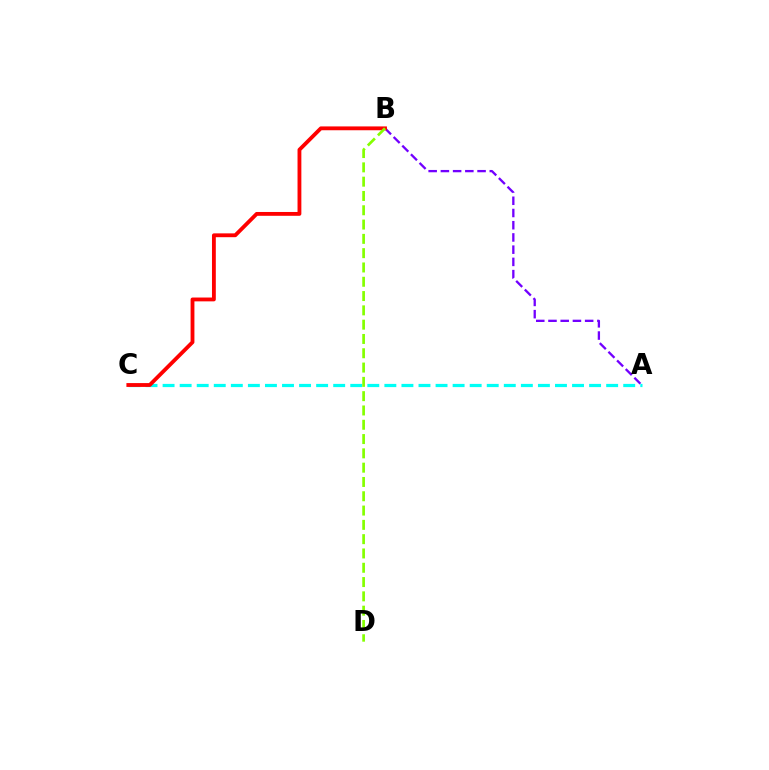{('A', 'B'): [{'color': '#7200ff', 'line_style': 'dashed', 'thickness': 1.66}], ('A', 'C'): [{'color': '#00fff6', 'line_style': 'dashed', 'thickness': 2.32}], ('B', 'C'): [{'color': '#ff0000', 'line_style': 'solid', 'thickness': 2.76}], ('B', 'D'): [{'color': '#84ff00', 'line_style': 'dashed', 'thickness': 1.94}]}